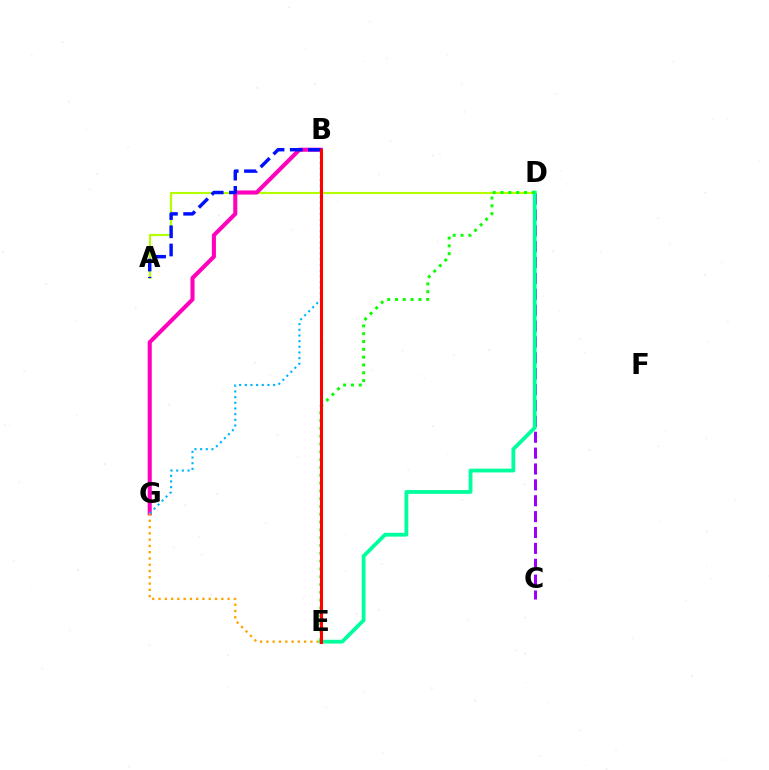{('A', 'D'): [{'color': '#b3ff00', 'line_style': 'solid', 'thickness': 1.56}], ('B', 'G'): [{'color': '#ff00bd', 'line_style': 'solid', 'thickness': 2.93}, {'color': '#00b5ff', 'line_style': 'dotted', 'thickness': 1.54}], ('E', 'G'): [{'color': '#ffa500', 'line_style': 'dotted', 'thickness': 1.71}], ('C', 'D'): [{'color': '#9b00ff', 'line_style': 'dashed', 'thickness': 2.16}], ('A', 'B'): [{'color': '#0010ff', 'line_style': 'dashed', 'thickness': 2.47}], ('D', 'E'): [{'color': '#00ff9d', 'line_style': 'solid', 'thickness': 2.73}, {'color': '#08ff00', 'line_style': 'dotted', 'thickness': 2.12}], ('B', 'E'): [{'color': '#ff0000', 'line_style': 'solid', 'thickness': 2.2}]}